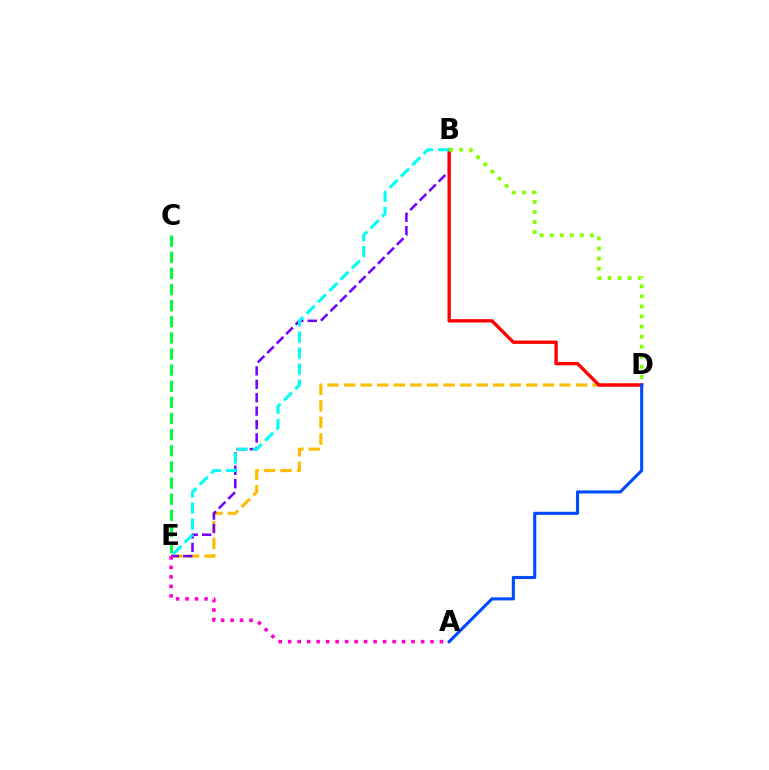{('D', 'E'): [{'color': '#ffbd00', 'line_style': 'dashed', 'thickness': 2.25}], ('C', 'E'): [{'color': '#00ff39', 'line_style': 'dashed', 'thickness': 2.19}], ('B', 'E'): [{'color': '#7200ff', 'line_style': 'dashed', 'thickness': 1.82}, {'color': '#00fff6', 'line_style': 'dashed', 'thickness': 2.18}], ('B', 'D'): [{'color': '#ff0000', 'line_style': 'solid', 'thickness': 2.42}, {'color': '#84ff00', 'line_style': 'dotted', 'thickness': 2.74}], ('A', 'D'): [{'color': '#004bff', 'line_style': 'solid', 'thickness': 2.23}], ('A', 'E'): [{'color': '#ff00cf', 'line_style': 'dotted', 'thickness': 2.58}]}